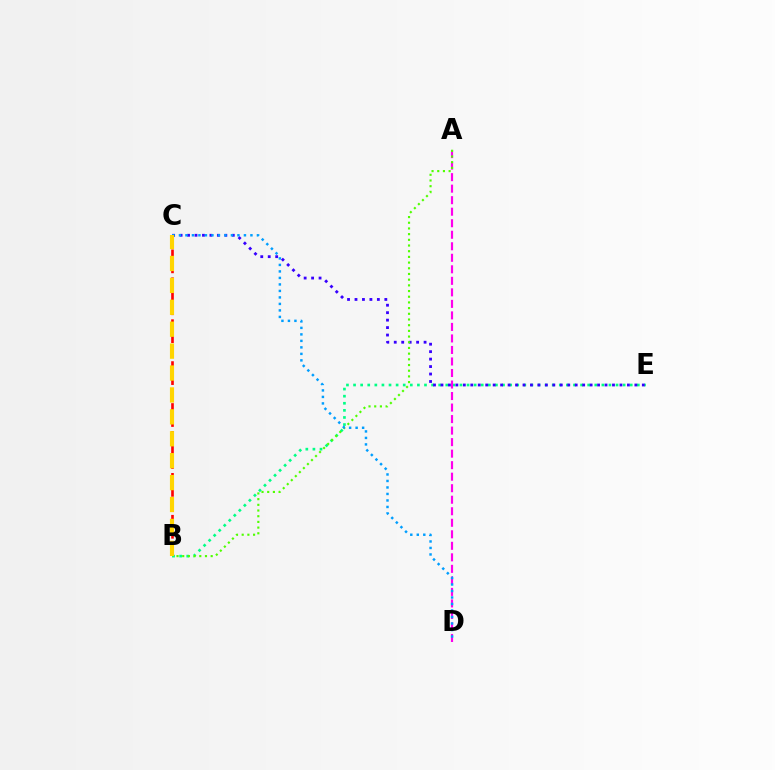{('B', 'E'): [{'color': '#00ff86', 'line_style': 'dotted', 'thickness': 1.93}], ('A', 'D'): [{'color': '#ff00ed', 'line_style': 'dashed', 'thickness': 1.57}], ('C', 'E'): [{'color': '#3700ff', 'line_style': 'dotted', 'thickness': 2.03}], ('B', 'C'): [{'color': '#ff0000', 'line_style': 'dashed', 'thickness': 1.9}, {'color': '#ffd500', 'line_style': 'dashed', 'thickness': 2.98}], ('A', 'B'): [{'color': '#4fff00', 'line_style': 'dotted', 'thickness': 1.55}], ('C', 'D'): [{'color': '#009eff', 'line_style': 'dotted', 'thickness': 1.77}]}